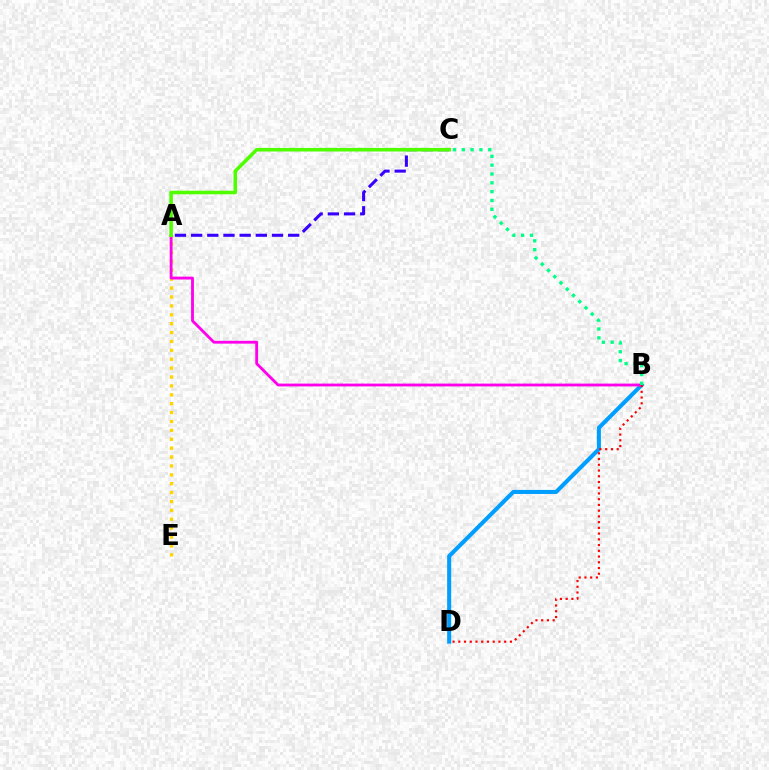{('B', 'D'): [{'color': '#009eff', 'line_style': 'solid', 'thickness': 2.91}, {'color': '#ff0000', 'line_style': 'dotted', 'thickness': 1.56}], ('A', 'C'): [{'color': '#3700ff', 'line_style': 'dashed', 'thickness': 2.2}, {'color': '#4fff00', 'line_style': 'solid', 'thickness': 2.57}], ('A', 'E'): [{'color': '#ffd500', 'line_style': 'dotted', 'thickness': 2.42}], ('A', 'B'): [{'color': '#ff00ed', 'line_style': 'solid', 'thickness': 2.03}], ('B', 'C'): [{'color': '#00ff86', 'line_style': 'dotted', 'thickness': 2.4}]}